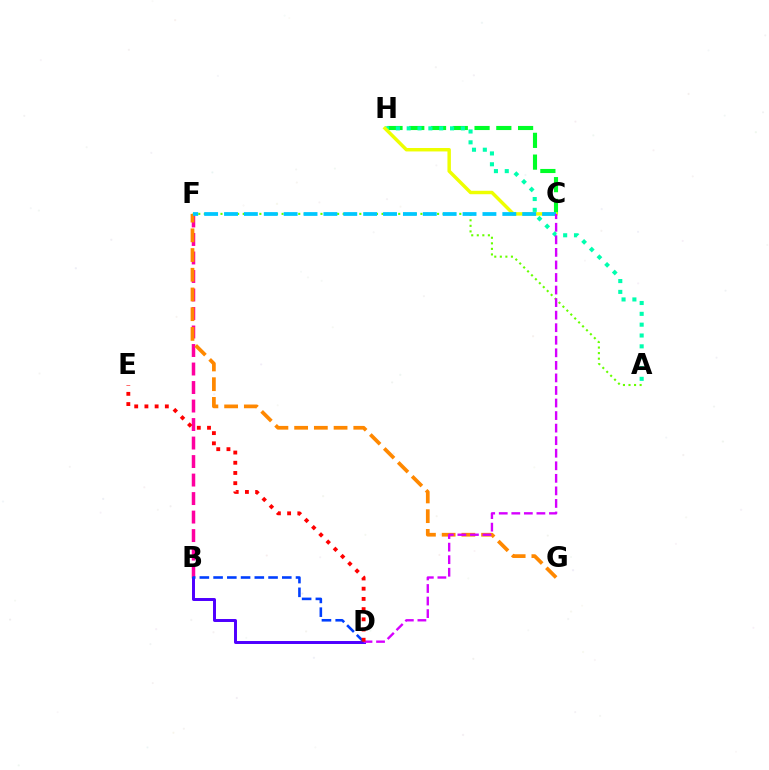{('B', 'F'): [{'color': '#ff00a0', 'line_style': 'dashed', 'thickness': 2.51}], ('F', 'G'): [{'color': '#ff8800', 'line_style': 'dashed', 'thickness': 2.68}], ('C', 'H'): [{'color': '#00ff27', 'line_style': 'dashed', 'thickness': 2.96}, {'color': '#eeff00', 'line_style': 'solid', 'thickness': 2.48}], ('A', 'H'): [{'color': '#00ffaf', 'line_style': 'dotted', 'thickness': 2.94}], ('B', 'D'): [{'color': '#4f00ff', 'line_style': 'solid', 'thickness': 2.13}, {'color': '#003fff', 'line_style': 'dashed', 'thickness': 1.87}], ('A', 'F'): [{'color': '#66ff00', 'line_style': 'dotted', 'thickness': 1.51}], ('C', 'F'): [{'color': '#00c7ff', 'line_style': 'dashed', 'thickness': 2.7}], ('C', 'D'): [{'color': '#d600ff', 'line_style': 'dashed', 'thickness': 1.71}], ('D', 'E'): [{'color': '#ff0000', 'line_style': 'dotted', 'thickness': 2.77}]}